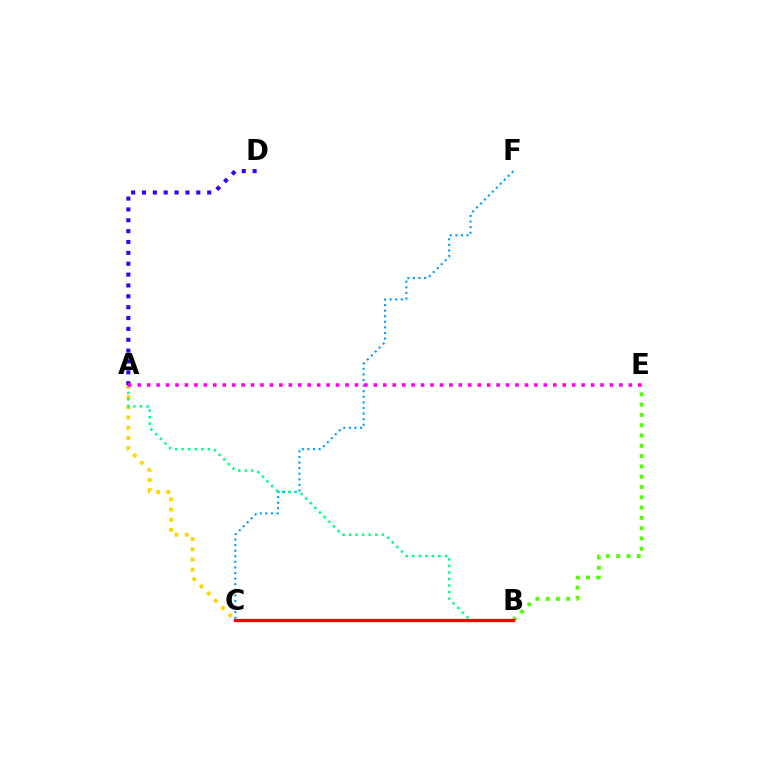{('A', 'C'): [{'color': '#ffd500', 'line_style': 'dotted', 'thickness': 2.77}], ('C', 'F'): [{'color': '#009eff', 'line_style': 'dotted', 'thickness': 1.52}], ('A', 'B'): [{'color': '#00ff86', 'line_style': 'dotted', 'thickness': 1.78}], ('B', 'E'): [{'color': '#4fff00', 'line_style': 'dotted', 'thickness': 2.8}], ('A', 'D'): [{'color': '#3700ff', 'line_style': 'dotted', 'thickness': 2.95}], ('B', 'C'): [{'color': '#ff0000', 'line_style': 'solid', 'thickness': 2.37}], ('A', 'E'): [{'color': '#ff00ed', 'line_style': 'dotted', 'thickness': 2.57}]}